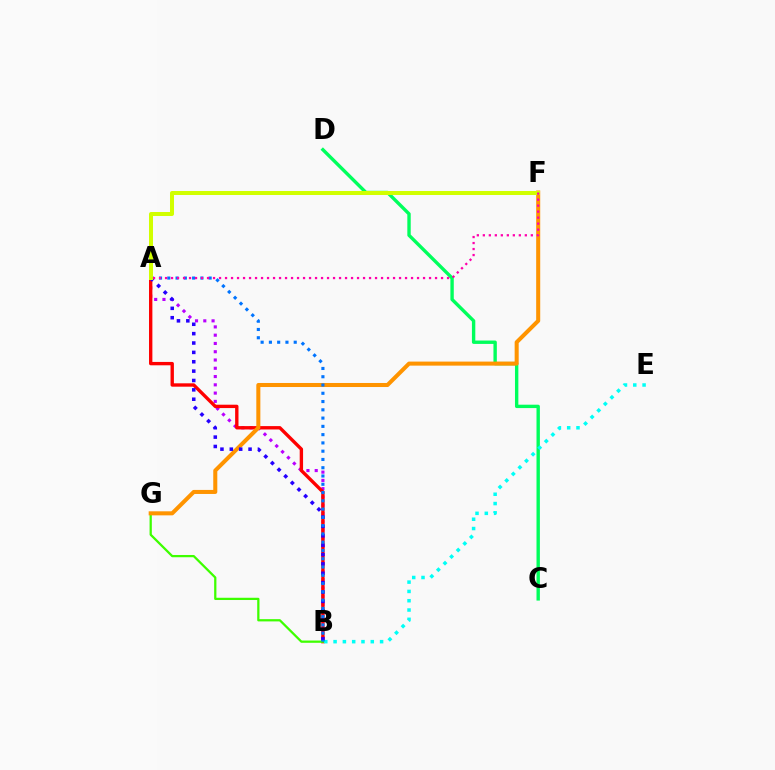{('A', 'B'): [{'color': '#b900ff', 'line_style': 'dotted', 'thickness': 2.25}, {'color': '#ff0000', 'line_style': 'solid', 'thickness': 2.42}, {'color': '#2500ff', 'line_style': 'dotted', 'thickness': 2.55}, {'color': '#0074ff', 'line_style': 'dotted', 'thickness': 2.25}], ('C', 'D'): [{'color': '#00ff5c', 'line_style': 'solid', 'thickness': 2.43}], ('B', 'E'): [{'color': '#00fff6', 'line_style': 'dotted', 'thickness': 2.53}], ('B', 'G'): [{'color': '#3dff00', 'line_style': 'solid', 'thickness': 1.62}], ('F', 'G'): [{'color': '#ff9400', 'line_style': 'solid', 'thickness': 2.91}], ('A', 'F'): [{'color': '#d1ff00', 'line_style': 'solid', 'thickness': 2.88}, {'color': '#ff00ac', 'line_style': 'dotted', 'thickness': 1.63}]}